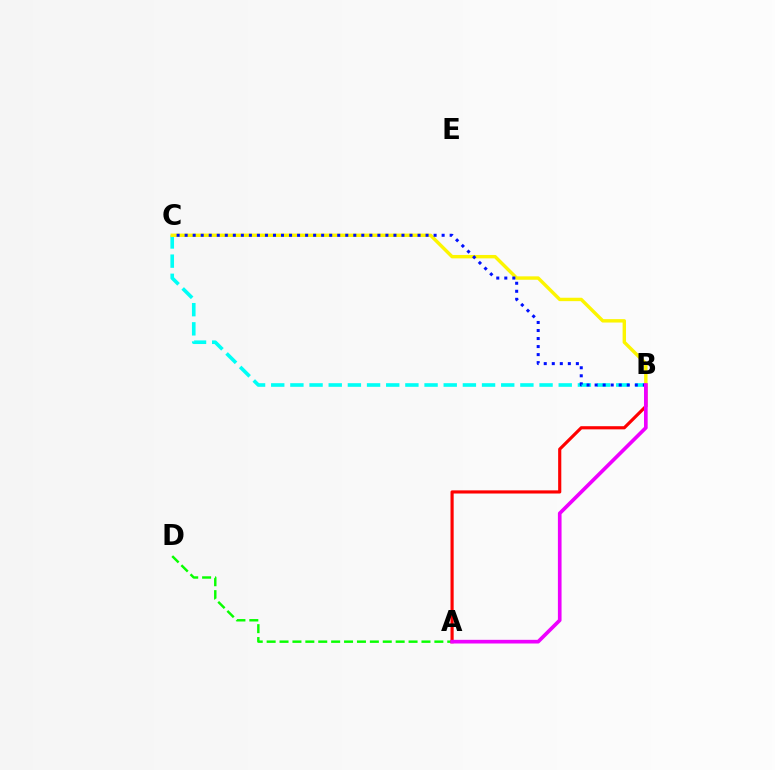{('A', 'D'): [{'color': '#08ff00', 'line_style': 'dashed', 'thickness': 1.75}], ('A', 'B'): [{'color': '#ff0000', 'line_style': 'solid', 'thickness': 2.27}, {'color': '#ee00ff', 'line_style': 'solid', 'thickness': 2.64}], ('B', 'C'): [{'color': '#00fff6', 'line_style': 'dashed', 'thickness': 2.6}, {'color': '#fcf500', 'line_style': 'solid', 'thickness': 2.45}, {'color': '#0010ff', 'line_style': 'dotted', 'thickness': 2.18}]}